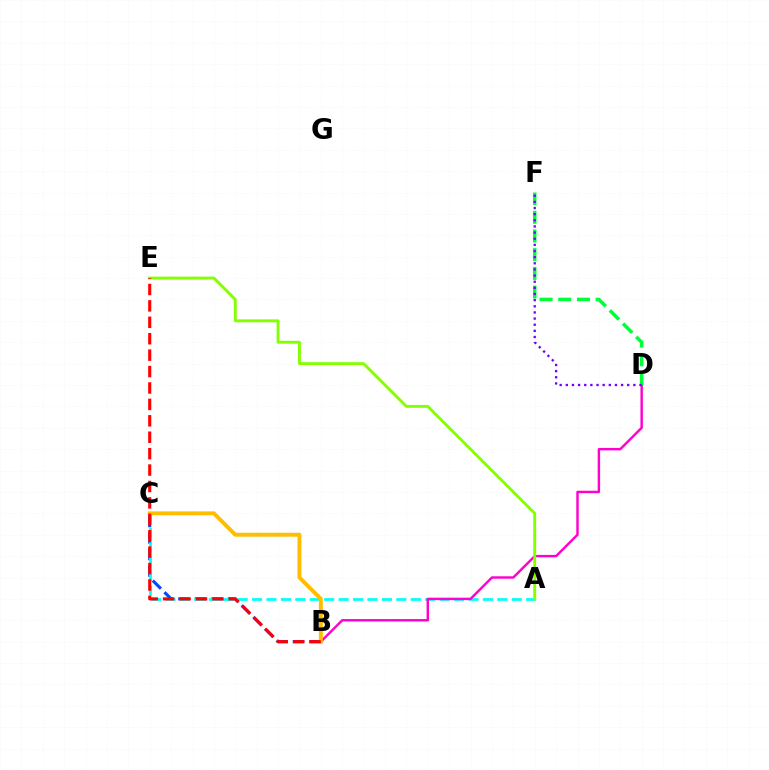{('B', 'C'): [{'color': '#004bff', 'line_style': 'dashed', 'thickness': 2.25}, {'color': '#ffbd00', 'line_style': 'solid', 'thickness': 2.83}], ('A', 'C'): [{'color': '#00fff6', 'line_style': 'dashed', 'thickness': 1.96}], ('B', 'D'): [{'color': '#ff00cf', 'line_style': 'solid', 'thickness': 1.75}], ('A', 'E'): [{'color': '#84ff00', 'line_style': 'solid', 'thickness': 2.08}], ('D', 'F'): [{'color': '#00ff39', 'line_style': 'dashed', 'thickness': 2.54}, {'color': '#7200ff', 'line_style': 'dotted', 'thickness': 1.67}], ('B', 'E'): [{'color': '#ff0000', 'line_style': 'dashed', 'thickness': 2.23}]}